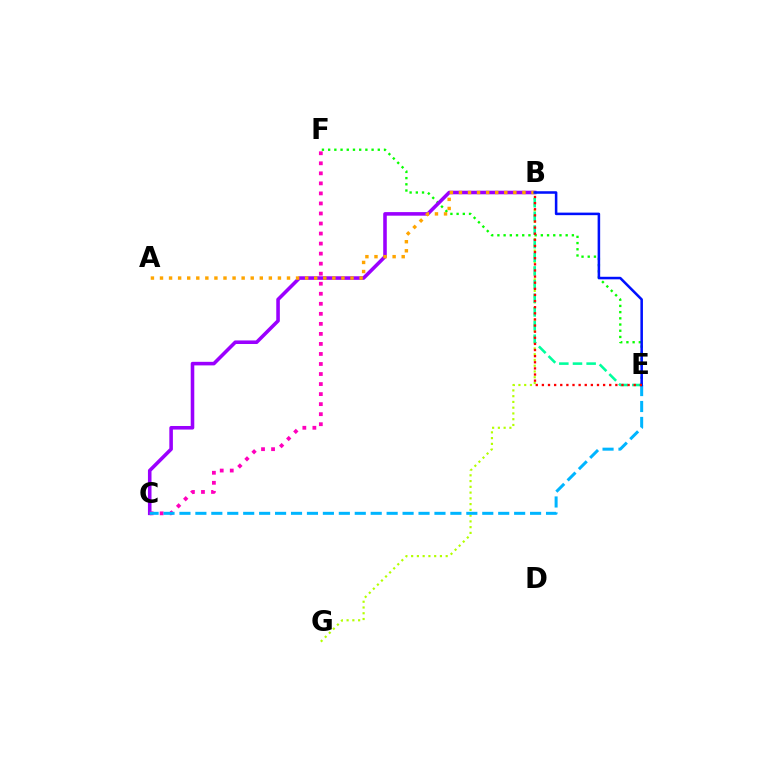{('E', 'F'): [{'color': '#08ff00', 'line_style': 'dotted', 'thickness': 1.69}], ('B', 'C'): [{'color': '#9b00ff', 'line_style': 'solid', 'thickness': 2.57}], ('B', 'G'): [{'color': '#b3ff00', 'line_style': 'dotted', 'thickness': 1.56}], ('C', 'F'): [{'color': '#ff00bd', 'line_style': 'dotted', 'thickness': 2.73}], ('B', 'E'): [{'color': '#00ff9d', 'line_style': 'dashed', 'thickness': 1.85}, {'color': '#0010ff', 'line_style': 'solid', 'thickness': 1.83}, {'color': '#ff0000', 'line_style': 'dotted', 'thickness': 1.66}], ('C', 'E'): [{'color': '#00b5ff', 'line_style': 'dashed', 'thickness': 2.17}], ('A', 'B'): [{'color': '#ffa500', 'line_style': 'dotted', 'thickness': 2.46}]}